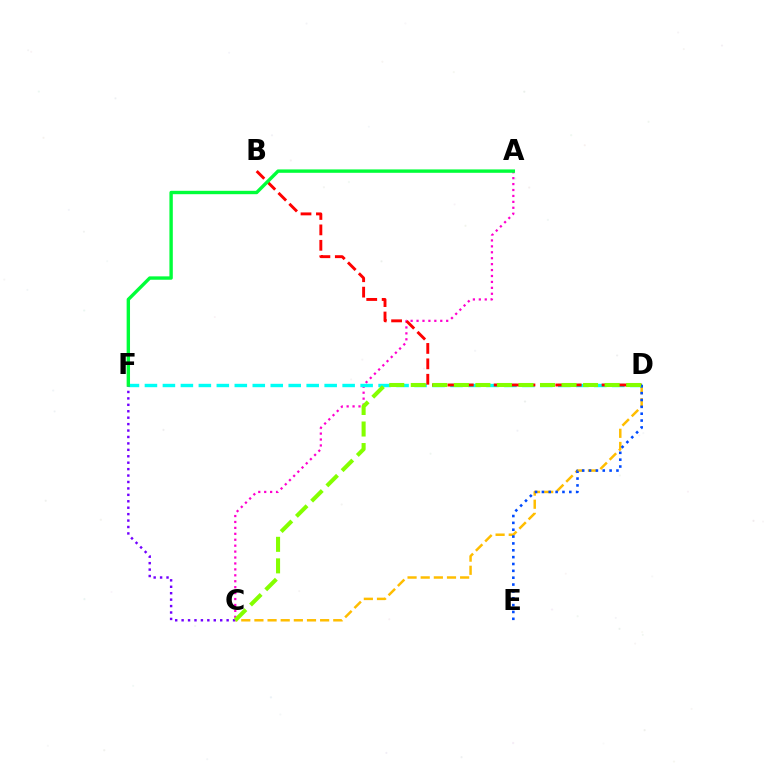{('C', 'D'): [{'color': '#ffbd00', 'line_style': 'dashed', 'thickness': 1.79}, {'color': '#84ff00', 'line_style': 'dashed', 'thickness': 2.93}], ('A', 'C'): [{'color': '#ff00cf', 'line_style': 'dotted', 'thickness': 1.61}], ('D', 'F'): [{'color': '#00fff6', 'line_style': 'dashed', 'thickness': 2.44}], ('B', 'D'): [{'color': '#ff0000', 'line_style': 'dashed', 'thickness': 2.09}], ('C', 'F'): [{'color': '#7200ff', 'line_style': 'dotted', 'thickness': 1.75}], ('D', 'E'): [{'color': '#004bff', 'line_style': 'dotted', 'thickness': 1.86}], ('A', 'F'): [{'color': '#00ff39', 'line_style': 'solid', 'thickness': 2.44}]}